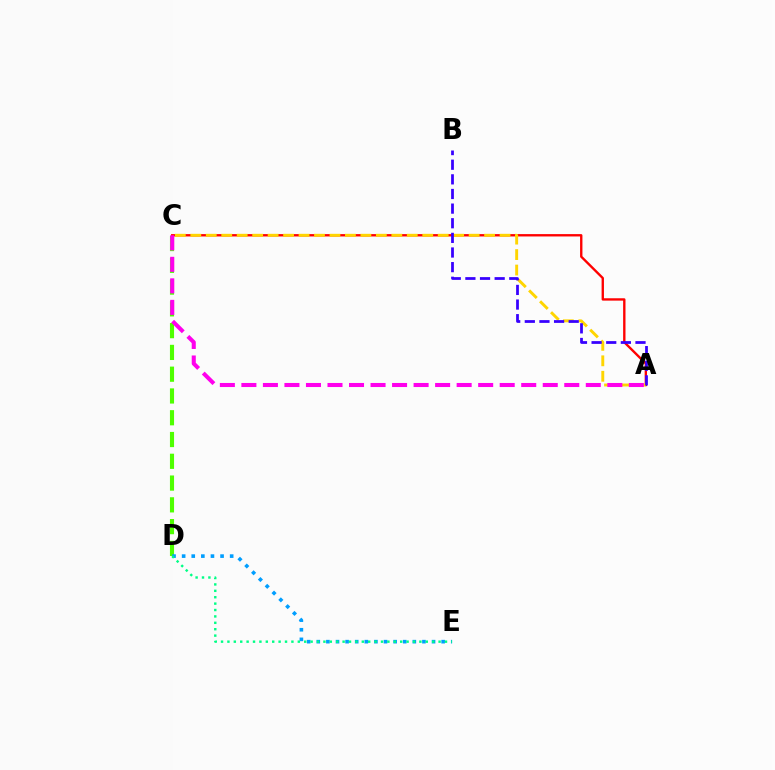{('C', 'D'): [{'color': '#4fff00', 'line_style': 'dashed', 'thickness': 2.96}], ('A', 'C'): [{'color': '#ff0000', 'line_style': 'solid', 'thickness': 1.7}, {'color': '#ffd500', 'line_style': 'dashed', 'thickness': 2.1}, {'color': '#ff00ed', 'line_style': 'dashed', 'thickness': 2.92}], ('D', 'E'): [{'color': '#009eff', 'line_style': 'dotted', 'thickness': 2.61}, {'color': '#00ff86', 'line_style': 'dotted', 'thickness': 1.74}], ('A', 'B'): [{'color': '#3700ff', 'line_style': 'dashed', 'thickness': 1.99}]}